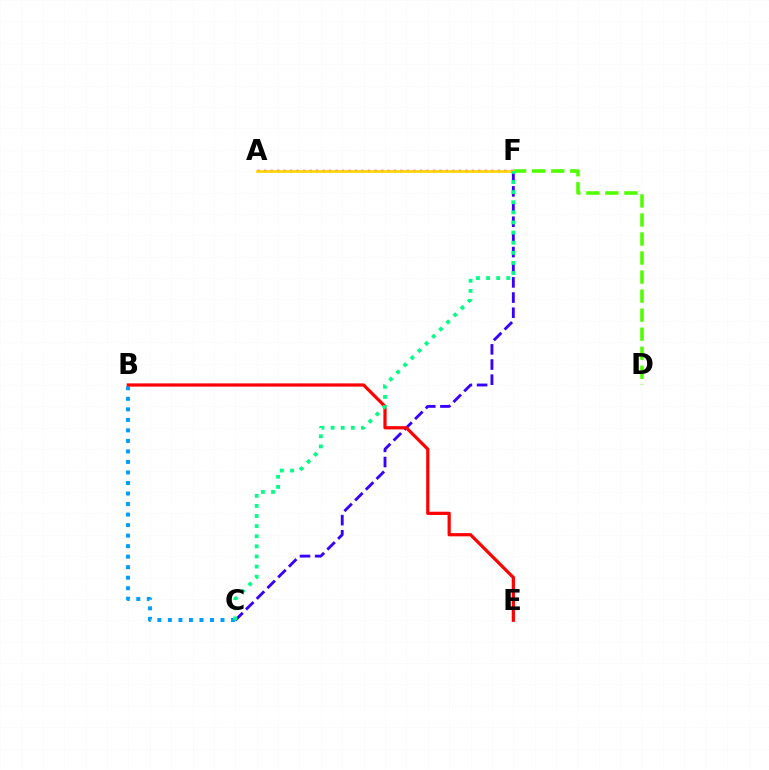{('C', 'F'): [{'color': '#3700ff', 'line_style': 'dashed', 'thickness': 2.06}, {'color': '#00ff86', 'line_style': 'dotted', 'thickness': 2.75}], ('B', 'C'): [{'color': '#009eff', 'line_style': 'dotted', 'thickness': 2.86}], ('D', 'F'): [{'color': '#4fff00', 'line_style': 'dashed', 'thickness': 2.59}], ('A', 'F'): [{'color': '#ff00ed', 'line_style': 'dotted', 'thickness': 1.76}, {'color': '#ffd500', 'line_style': 'solid', 'thickness': 1.9}], ('B', 'E'): [{'color': '#ff0000', 'line_style': 'solid', 'thickness': 2.32}]}